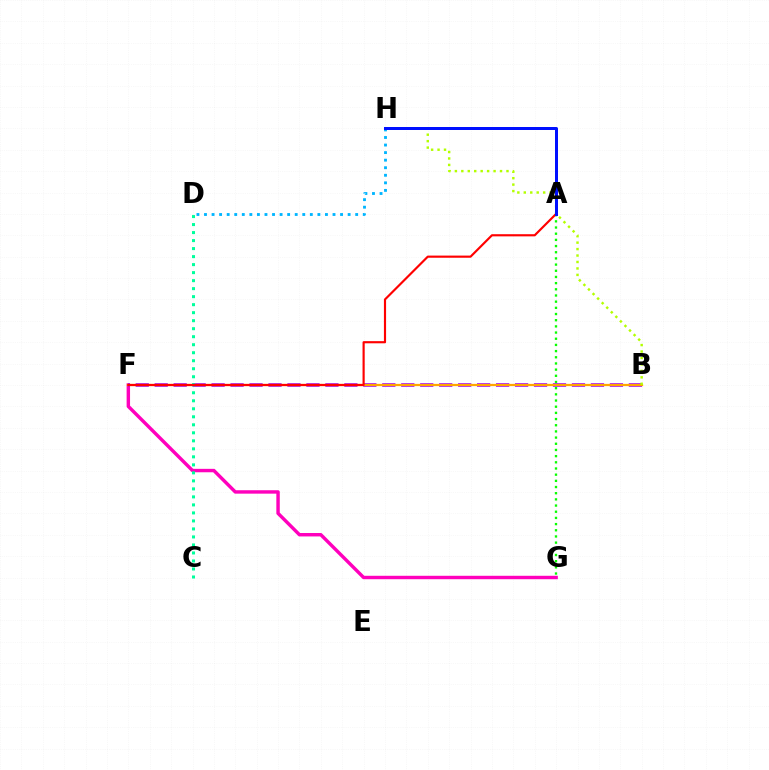{('A', 'G'): [{'color': '#08ff00', 'line_style': 'dotted', 'thickness': 1.68}], ('F', 'G'): [{'color': '#ff00bd', 'line_style': 'solid', 'thickness': 2.47}], ('B', 'F'): [{'color': '#9b00ff', 'line_style': 'dashed', 'thickness': 2.58}, {'color': '#ffa500', 'line_style': 'solid', 'thickness': 1.61}], ('D', 'H'): [{'color': '#00b5ff', 'line_style': 'dotted', 'thickness': 2.05}], ('C', 'D'): [{'color': '#00ff9d', 'line_style': 'dotted', 'thickness': 2.18}], ('A', 'F'): [{'color': '#ff0000', 'line_style': 'solid', 'thickness': 1.55}], ('B', 'H'): [{'color': '#b3ff00', 'line_style': 'dotted', 'thickness': 1.75}], ('A', 'H'): [{'color': '#0010ff', 'line_style': 'solid', 'thickness': 2.15}]}